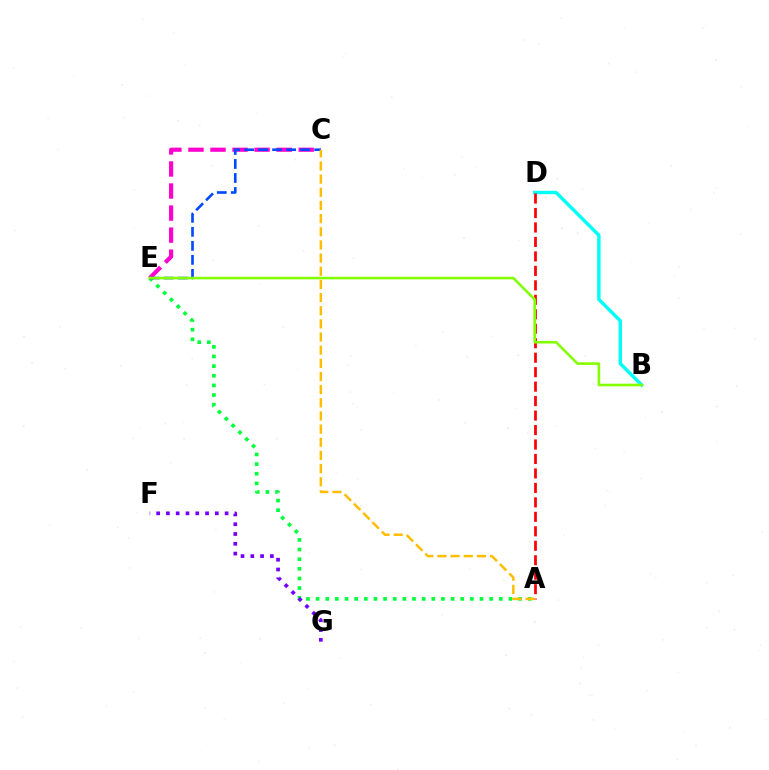{('B', 'D'): [{'color': '#00fff6', 'line_style': 'solid', 'thickness': 2.46}], ('A', 'E'): [{'color': '#00ff39', 'line_style': 'dotted', 'thickness': 2.62}], ('C', 'E'): [{'color': '#ff00cf', 'line_style': 'dashed', 'thickness': 3.0}, {'color': '#004bff', 'line_style': 'dashed', 'thickness': 1.9}], ('F', 'G'): [{'color': '#7200ff', 'line_style': 'dotted', 'thickness': 2.66}], ('A', 'D'): [{'color': '#ff0000', 'line_style': 'dashed', 'thickness': 1.97}], ('B', 'E'): [{'color': '#84ff00', 'line_style': 'solid', 'thickness': 1.87}], ('A', 'C'): [{'color': '#ffbd00', 'line_style': 'dashed', 'thickness': 1.79}]}